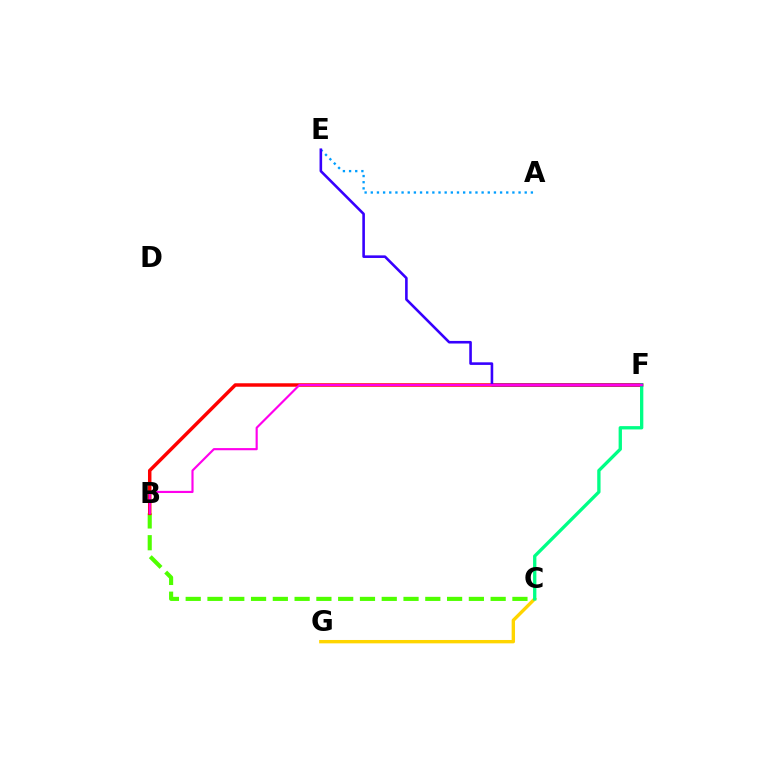{('B', 'C'): [{'color': '#4fff00', 'line_style': 'dashed', 'thickness': 2.96}], ('B', 'F'): [{'color': '#ff0000', 'line_style': 'solid', 'thickness': 2.5}, {'color': '#ff00ed', 'line_style': 'solid', 'thickness': 1.55}], ('C', 'G'): [{'color': '#ffd500', 'line_style': 'solid', 'thickness': 2.43}], ('C', 'F'): [{'color': '#00ff86', 'line_style': 'solid', 'thickness': 2.39}], ('A', 'E'): [{'color': '#009eff', 'line_style': 'dotted', 'thickness': 1.67}], ('E', 'F'): [{'color': '#3700ff', 'line_style': 'solid', 'thickness': 1.87}]}